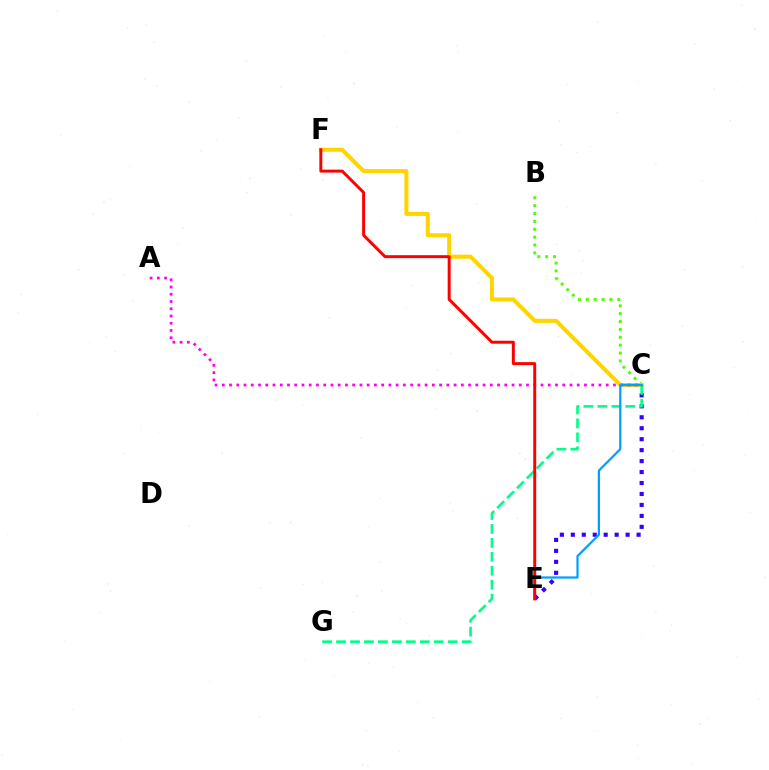{('C', 'E'): [{'color': '#3700ff', 'line_style': 'dotted', 'thickness': 2.98}, {'color': '#009eff', 'line_style': 'solid', 'thickness': 1.58}], ('B', 'C'): [{'color': '#4fff00', 'line_style': 'dotted', 'thickness': 2.14}], ('C', 'F'): [{'color': '#ffd500', 'line_style': 'solid', 'thickness': 2.91}], ('C', 'G'): [{'color': '#00ff86', 'line_style': 'dashed', 'thickness': 1.9}], ('A', 'C'): [{'color': '#ff00ed', 'line_style': 'dotted', 'thickness': 1.97}], ('E', 'F'): [{'color': '#ff0000', 'line_style': 'solid', 'thickness': 2.14}]}